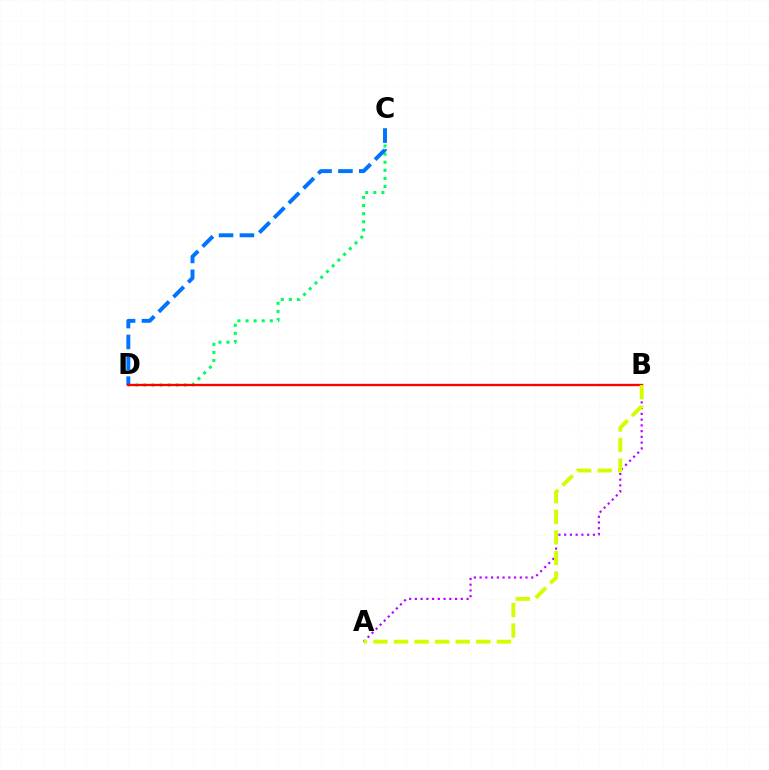{('A', 'B'): [{'color': '#b900ff', 'line_style': 'dotted', 'thickness': 1.56}, {'color': '#d1ff00', 'line_style': 'dashed', 'thickness': 2.79}], ('C', 'D'): [{'color': '#00ff5c', 'line_style': 'dotted', 'thickness': 2.2}, {'color': '#0074ff', 'line_style': 'dashed', 'thickness': 2.83}], ('B', 'D'): [{'color': '#ff0000', 'line_style': 'solid', 'thickness': 1.67}]}